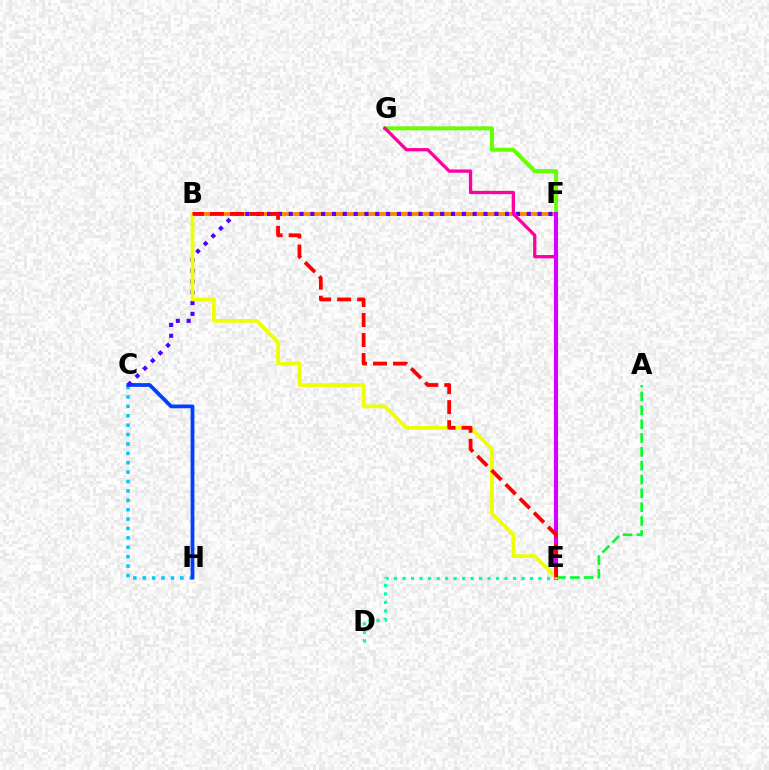{('A', 'E'): [{'color': '#00ff27', 'line_style': 'dashed', 'thickness': 1.88}], ('B', 'F'): [{'color': '#ff8800', 'line_style': 'solid', 'thickness': 2.8}], ('F', 'G'): [{'color': '#66ff00', 'line_style': 'solid', 'thickness': 2.85}], ('C', 'H'): [{'color': '#00c7ff', 'line_style': 'dotted', 'thickness': 2.55}, {'color': '#003fff', 'line_style': 'solid', 'thickness': 2.71}], ('D', 'E'): [{'color': '#00ffaf', 'line_style': 'dotted', 'thickness': 2.31}], ('C', 'F'): [{'color': '#4f00ff', 'line_style': 'dotted', 'thickness': 2.94}], ('E', 'G'): [{'color': '#ff00a0', 'line_style': 'solid', 'thickness': 2.36}], ('E', 'F'): [{'color': '#d600ff', 'line_style': 'solid', 'thickness': 2.94}], ('B', 'E'): [{'color': '#eeff00', 'line_style': 'solid', 'thickness': 2.68}, {'color': '#ff0000', 'line_style': 'dashed', 'thickness': 2.72}]}